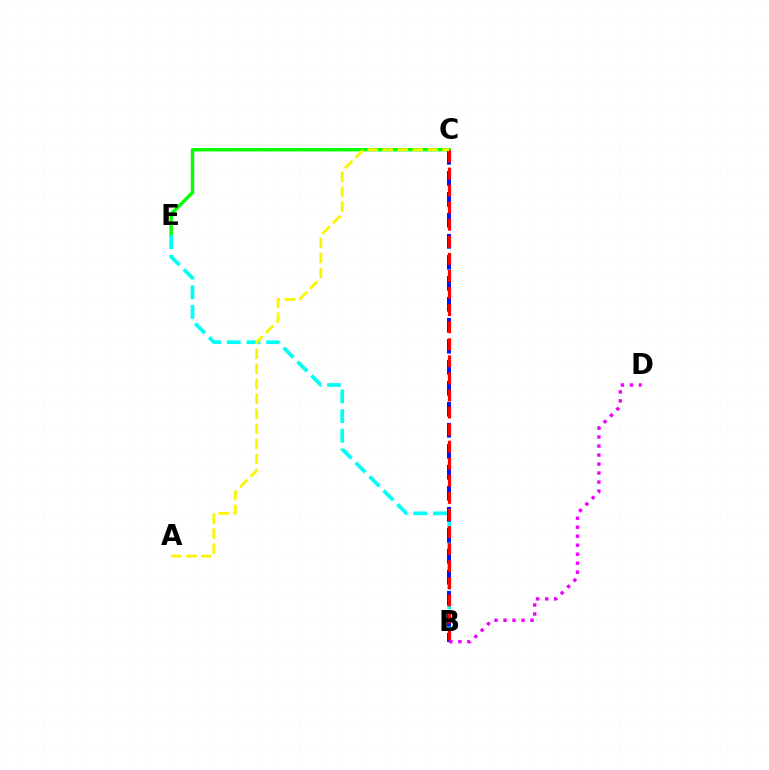{('C', 'E'): [{'color': '#08ff00', 'line_style': 'solid', 'thickness': 2.47}], ('B', 'E'): [{'color': '#00fff6', 'line_style': 'dashed', 'thickness': 2.67}], ('B', 'C'): [{'color': '#0010ff', 'line_style': 'dashed', 'thickness': 2.85}, {'color': '#ff0000', 'line_style': 'dashed', 'thickness': 2.32}], ('A', 'C'): [{'color': '#fcf500', 'line_style': 'dashed', 'thickness': 2.04}], ('B', 'D'): [{'color': '#ee00ff', 'line_style': 'dotted', 'thickness': 2.45}]}